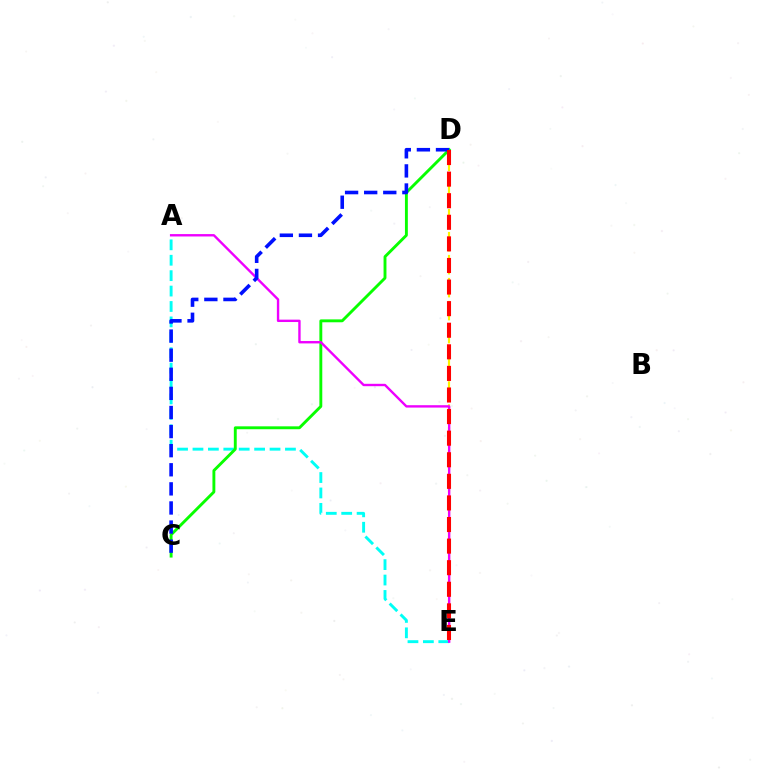{('D', 'E'): [{'color': '#fcf500', 'line_style': 'dashed', 'thickness': 1.56}, {'color': '#ff0000', 'line_style': 'dashed', 'thickness': 2.93}], ('A', 'E'): [{'color': '#00fff6', 'line_style': 'dashed', 'thickness': 2.09}, {'color': '#ee00ff', 'line_style': 'solid', 'thickness': 1.71}], ('C', 'D'): [{'color': '#08ff00', 'line_style': 'solid', 'thickness': 2.08}, {'color': '#0010ff', 'line_style': 'dashed', 'thickness': 2.59}]}